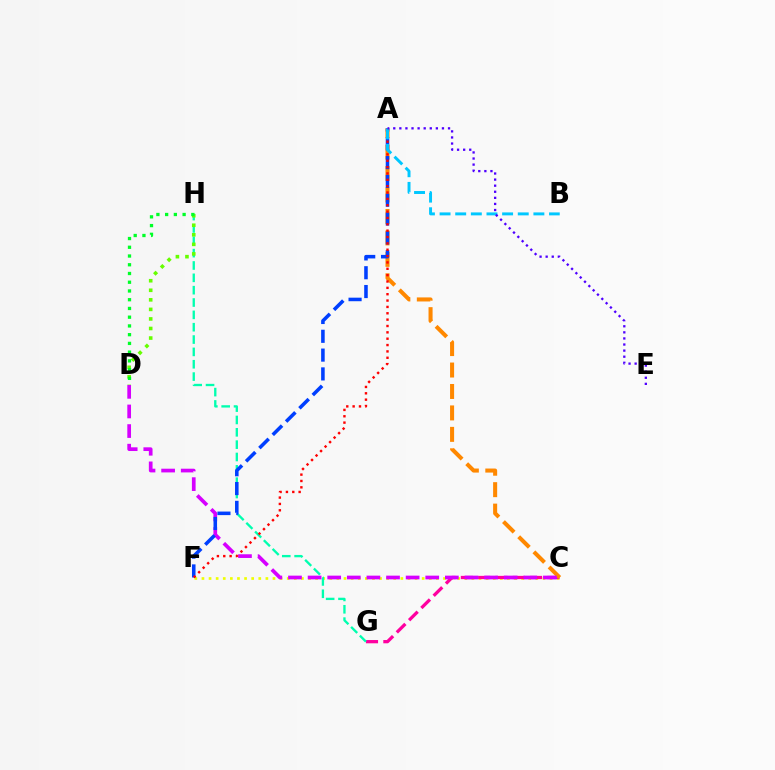{('C', 'F'): [{'color': '#eeff00', 'line_style': 'dotted', 'thickness': 1.93}], ('C', 'G'): [{'color': '#ff00a0', 'line_style': 'dashed', 'thickness': 2.35}], ('A', 'C'): [{'color': '#ff8800', 'line_style': 'dashed', 'thickness': 2.91}], ('G', 'H'): [{'color': '#00ffaf', 'line_style': 'dashed', 'thickness': 1.68}], ('C', 'D'): [{'color': '#d600ff', 'line_style': 'dashed', 'thickness': 2.66}], ('A', 'F'): [{'color': '#003fff', 'line_style': 'dashed', 'thickness': 2.56}, {'color': '#ff0000', 'line_style': 'dotted', 'thickness': 1.73}], ('D', 'H'): [{'color': '#66ff00', 'line_style': 'dotted', 'thickness': 2.6}, {'color': '#00ff27', 'line_style': 'dotted', 'thickness': 2.37}], ('A', 'B'): [{'color': '#00c7ff', 'line_style': 'dashed', 'thickness': 2.12}], ('A', 'E'): [{'color': '#4f00ff', 'line_style': 'dotted', 'thickness': 1.65}]}